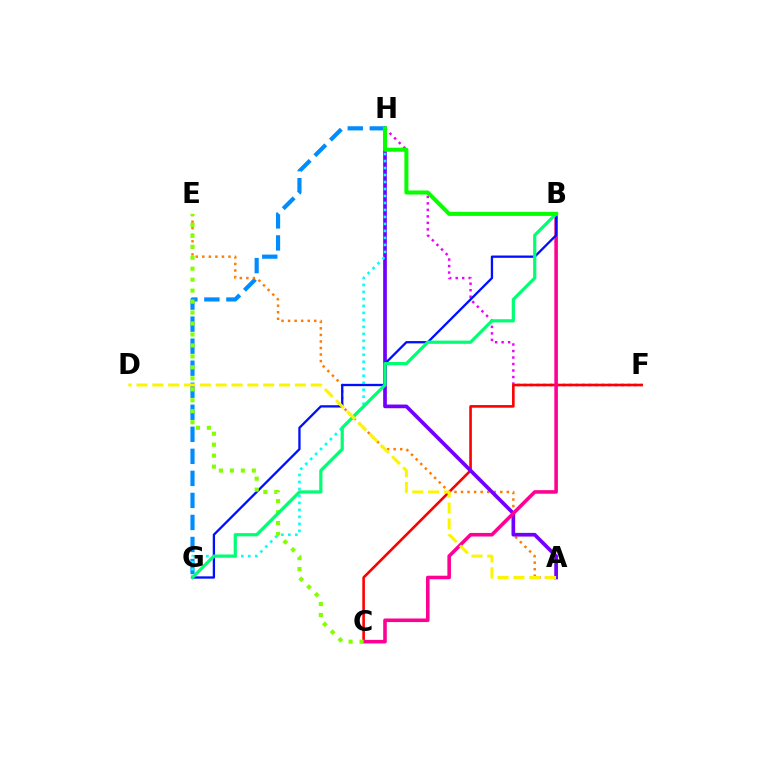{('G', 'H'): [{'color': '#008cff', 'line_style': 'dashed', 'thickness': 2.99}, {'color': '#00fff6', 'line_style': 'dotted', 'thickness': 1.9}], ('F', 'H'): [{'color': '#ee00ff', 'line_style': 'dotted', 'thickness': 1.77}], ('A', 'E'): [{'color': '#ff7c00', 'line_style': 'dotted', 'thickness': 1.78}], ('C', 'F'): [{'color': '#ff0000', 'line_style': 'solid', 'thickness': 1.88}], ('A', 'H'): [{'color': '#7200ff', 'line_style': 'solid', 'thickness': 2.66}], ('B', 'C'): [{'color': '#ff0094', 'line_style': 'solid', 'thickness': 2.58}], ('B', 'G'): [{'color': '#0010ff', 'line_style': 'solid', 'thickness': 1.66}, {'color': '#00ff74', 'line_style': 'solid', 'thickness': 2.32}], ('C', 'E'): [{'color': '#84ff00', 'line_style': 'dotted', 'thickness': 2.98}], ('B', 'H'): [{'color': '#08ff00', 'line_style': 'solid', 'thickness': 2.91}], ('A', 'D'): [{'color': '#fcf500', 'line_style': 'dashed', 'thickness': 2.15}]}